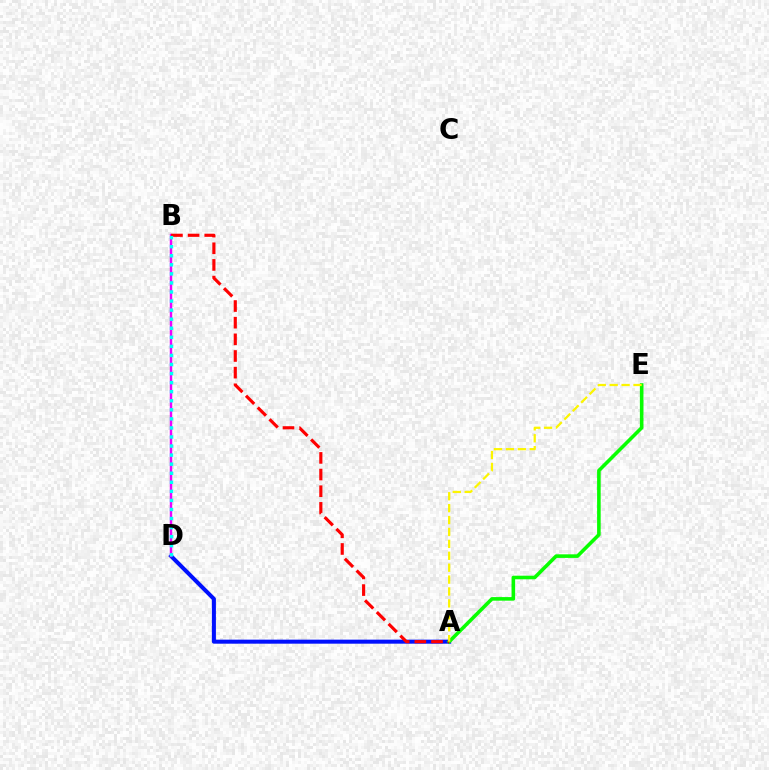{('A', 'D'): [{'color': '#0010ff', 'line_style': 'solid', 'thickness': 2.9}], ('B', 'D'): [{'color': '#ee00ff', 'line_style': 'solid', 'thickness': 1.75}, {'color': '#00fff6', 'line_style': 'dotted', 'thickness': 2.46}], ('A', 'E'): [{'color': '#08ff00', 'line_style': 'solid', 'thickness': 2.58}, {'color': '#fcf500', 'line_style': 'dashed', 'thickness': 1.62}], ('A', 'B'): [{'color': '#ff0000', 'line_style': 'dashed', 'thickness': 2.26}]}